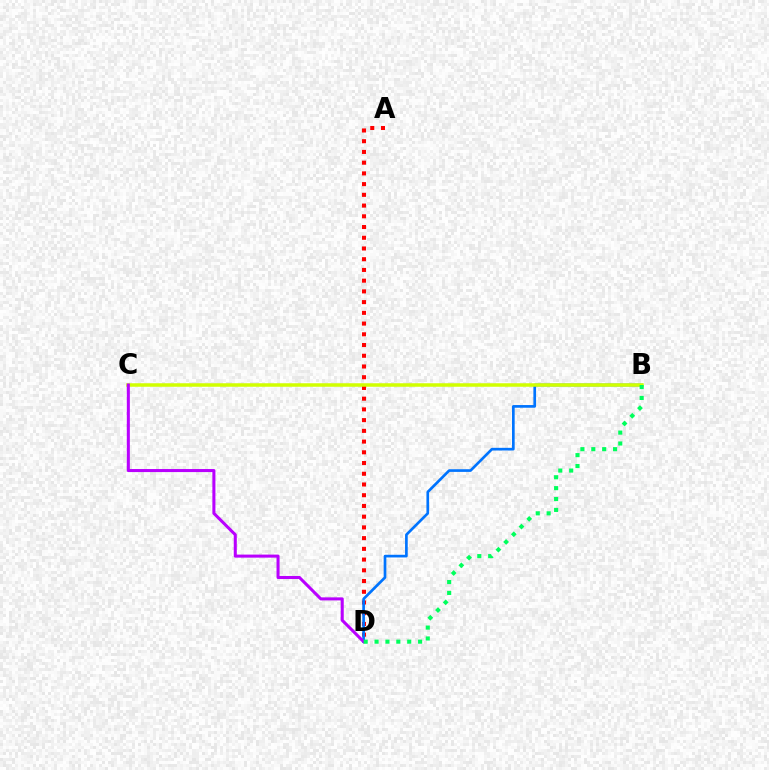{('A', 'D'): [{'color': '#ff0000', 'line_style': 'dotted', 'thickness': 2.91}], ('B', 'D'): [{'color': '#0074ff', 'line_style': 'solid', 'thickness': 1.93}, {'color': '#00ff5c', 'line_style': 'dotted', 'thickness': 2.96}], ('B', 'C'): [{'color': '#d1ff00', 'line_style': 'solid', 'thickness': 2.53}], ('C', 'D'): [{'color': '#b900ff', 'line_style': 'solid', 'thickness': 2.19}]}